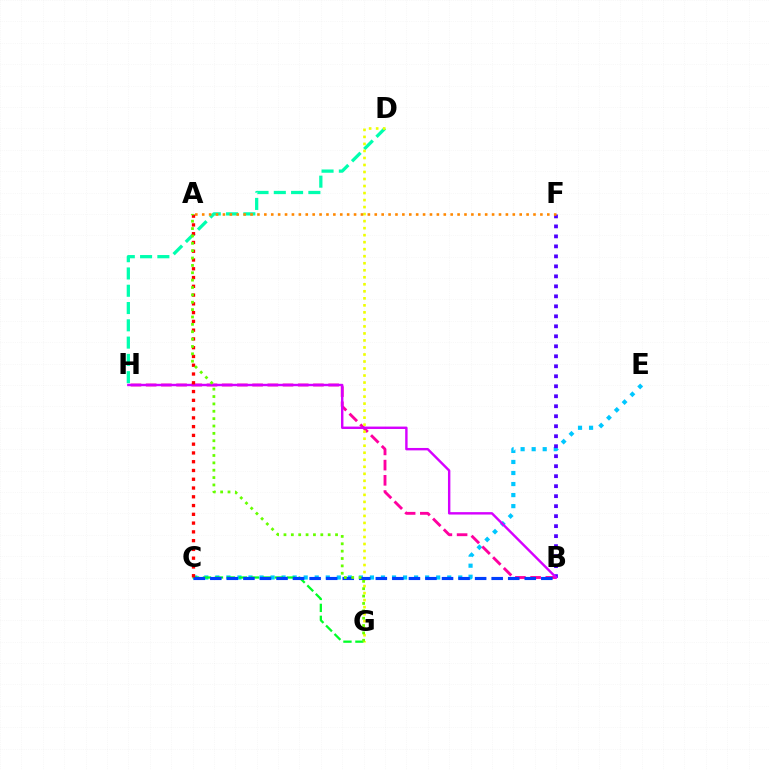{('C', 'E'): [{'color': '#00c7ff', 'line_style': 'dotted', 'thickness': 3.0}], ('C', 'G'): [{'color': '#00ff27', 'line_style': 'dashed', 'thickness': 1.63}], ('B', 'F'): [{'color': '#4f00ff', 'line_style': 'dotted', 'thickness': 2.71}], ('D', 'H'): [{'color': '#00ffaf', 'line_style': 'dashed', 'thickness': 2.35}], ('B', 'H'): [{'color': '#ff00a0', 'line_style': 'dashed', 'thickness': 2.07}, {'color': '#d600ff', 'line_style': 'solid', 'thickness': 1.74}], ('D', 'G'): [{'color': '#eeff00', 'line_style': 'dotted', 'thickness': 1.91}], ('A', 'F'): [{'color': '#ff8800', 'line_style': 'dotted', 'thickness': 1.88}], ('B', 'C'): [{'color': '#003fff', 'line_style': 'dashed', 'thickness': 2.25}], ('A', 'C'): [{'color': '#ff0000', 'line_style': 'dotted', 'thickness': 2.38}], ('A', 'G'): [{'color': '#66ff00', 'line_style': 'dotted', 'thickness': 2.0}]}